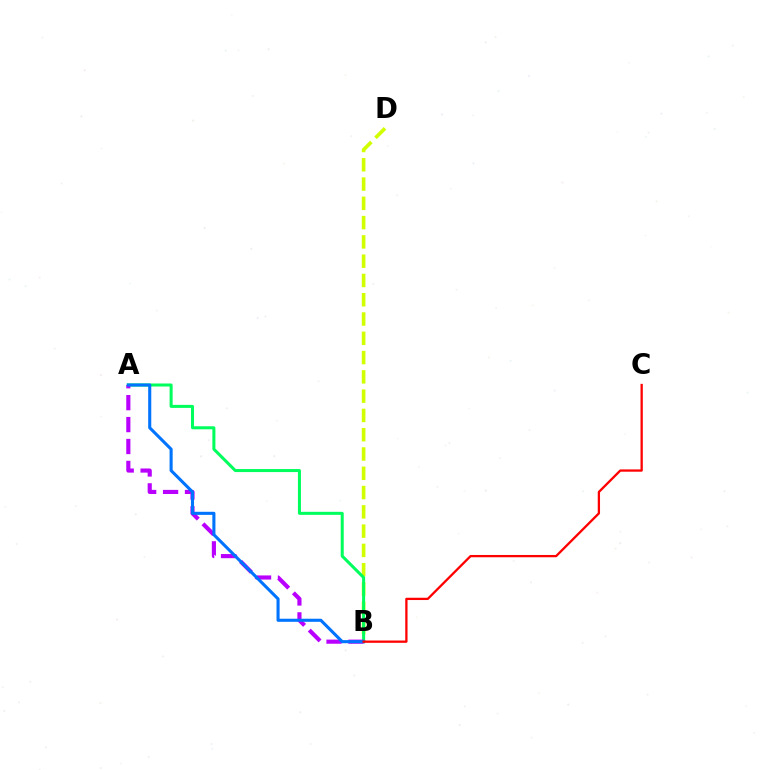{('B', 'D'): [{'color': '#d1ff00', 'line_style': 'dashed', 'thickness': 2.62}], ('A', 'B'): [{'color': '#00ff5c', 'line_style': 'solid', 'thickness': 2.18}, {'color': '#b900ff', 'line_style': 'dashed', 'thickness': 2.98}, {'color': '#0074ff', 'line_style': 'solid', 'thickness': 2.22}], ('B', 'C'): [{'color': '#ff0000', 'line_style': 'solid', 'thickness': 1.65}]}